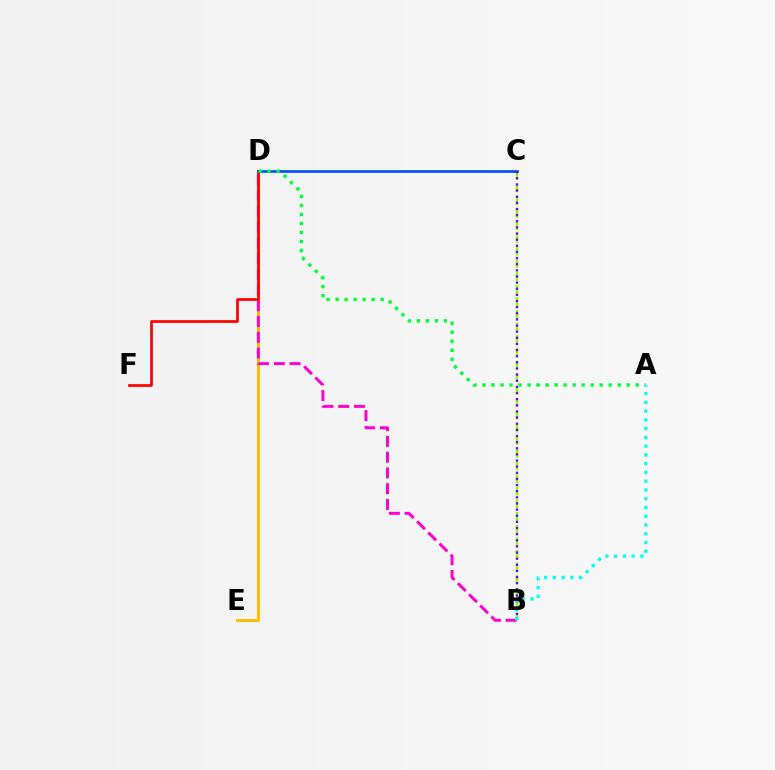{('B', 'C'): [{'color': '#84ff00', 'line_style': 'dashed', 'thickness': 1.72}, {'color': '#7200ff', 'line_style': 'dotted', 'thickness': 1.67}], ('D', 'E'): [{'color': '#ffbd00', 'line_style': 'solid', 'thickness': 2.14}], ('B', 'D'): [{'color': '#ff00cf', 'line_style': 'dashed', 'thickness': 2.14}], ('D', 'F'): [{'color': '#ff0000', 'line_style': 'solid', 'thickness': 1.95}], ('C', 'D'): [{'color': '#004bff', 'line_style': 'solid', 'thickness': 1.9}], ('A', 'D'): [{'color': '#00ff39', 'line_style': 'dotted', 'thickness': 2.45}], ('A', 'B'): [{'color': '#00fff6', 'line_style': 'dotted', 'thickness': 2.38}]}